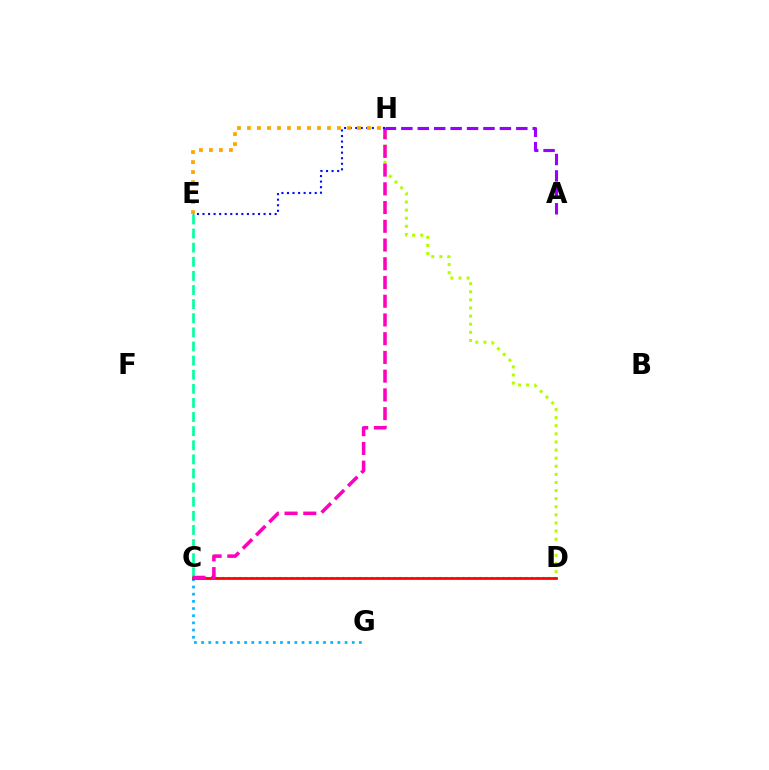{('C', 'E'): [{'color': '#00ff9d', 'line_style': 'dashed', 'thickness': 1.92}], ('C', 'G'): [{'color': '#00b5ff', 'line_style': 'dotted', 'thickness': 1.95}], ('C', 'D'): [{'color': '#08ff00', 'line_style': 'dotted', 'thickness': 1.55}, {'color': '#ff0000', 'line_style': 'solid', 'thickness': 1.95}], ('D', 'H'): [{'color': '#b3ff00', 'line_style': 'dotted', 'thickness': 2.2}], ('C', 'H'): [{'color': '#ff00bd', 'line_style': 'dashed', 'thickness': 2.54}], ('E', 'H'): [{'color': '#0010ff', 'line_style': 'dotted', 'thickness': 1.51}, {'color': '#ffa500', 'line_style': 'dotted', 'thickness': 2.72}], ('A', 'H'): [{'color': '#9b00ff', 'line_style': 'dashed', 'thickness': 2.23}]}